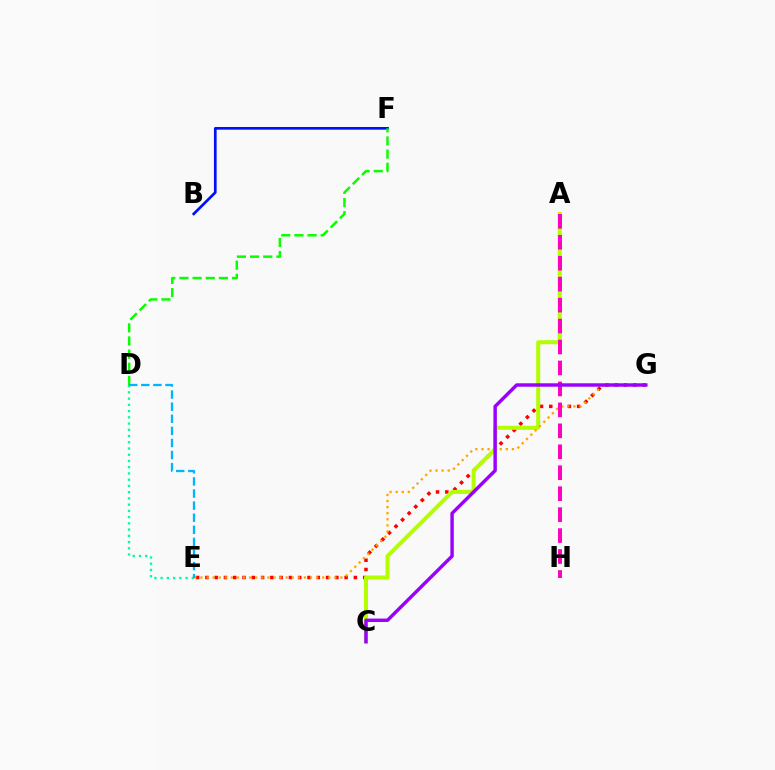{('D', 'E'): [{'color': '#00ff9d', 'line_style': 'dotted', 'thickness': 1.69}, {'color': '#00b5ff', 'line_style': 'dashed', 'thickness': 1.64}], ('E', 'G'): [{'color': '#ff0000', 'line_style': 'dotted', 'thickness': 2.52}, {'color': '#ffa500', 'line_style': 'dotted', 'thickness': 1.65}], ('A', 'C'): [{'color': '#b3ff00', 'line_style': 'solid', 'thickness': 2.89}], ('B', 'F'): [{'color': '#0010ff', 'line_style': 'solid', 'thickness': 1.94}], ('D', 'F'): [{'color': '#08ff00', 'line_style': 'dashed', 'thickness': 1.79}], ('A', 'H'): [{'color': '#ff00bd', 'line_style': 'dashed', 'thickness': 2.85}], ('C', 'G'): [{'color': '#9b00ff', 'line_style': 'solid', 'thickness': 2.47}]}